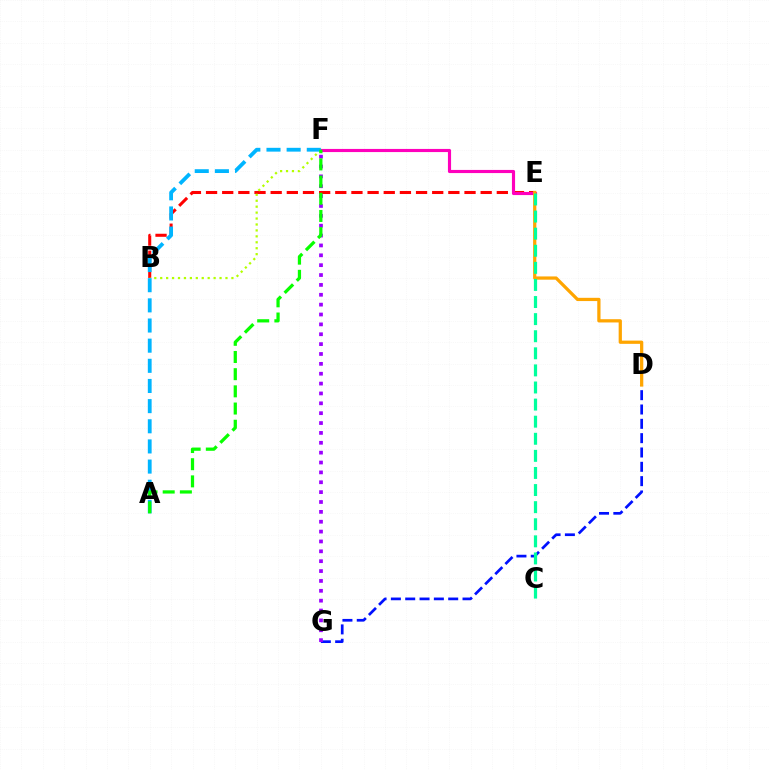{('D', 'G'): [{'color': '#0010ff', 'line_style': 'dashed', 'thickness': 1.95}], ('B', 'E'): [{'color': '#ff0000', 'line_style': 'dashed', 'thickness': 2.19}], ('F', 'G'): [{'color': '#9b00ff', 'line_style': 'dotted', 'thickness': 2.68}], ('B', 'F'): [{'color': '#b3ff00', 'line_style': 'dotted', 'thickness': 1.61}], ('E', 'F'): [{'color': '#ff00bd', 'line_style': 'solid', 'thickness': 2.26}], ('A', 'F'): [{'color': '#00b5ff', 'line_style': 'dashed', 'thickness': 2.74}, {'color': '#08ff00', 'line_style': 'dashed', 'thickness': 2.33}], ('D', 'E'): [{'color': '#ffa500', 'line_style': 'solid', 'thickness': 2.34}], ('C', 'E'): [{'color': '#00ff9d', 'line_style': 'dashed', 'thickness': 2.32}]}